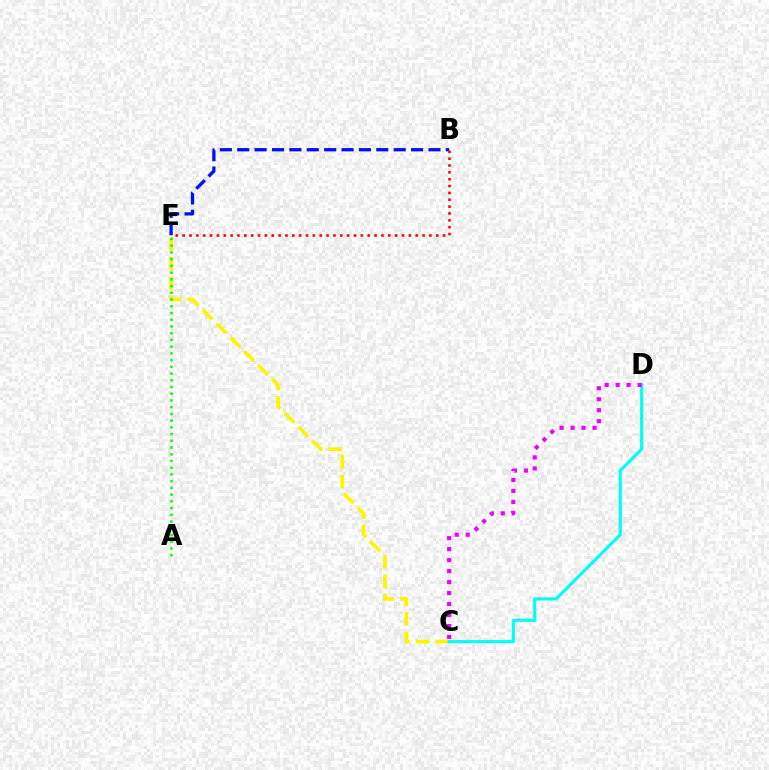{('C', 'E'): [{'color': '#fcf500', 'line_style': 'dashed', 'thickness': 2.66}], ('C', 'D'): [{'color': '#00fff6', 'line_style': 'solid', 'thickness': 2.24}, {'color': '#ee00ff', 'line_style': 'dotted', 'thickness': 2.98}], ('B', 'E'): [{'color': '#0010ff', 'line_style': 'dashed', 'thickness': 2.36}, {'color': '#ff0000', 'line_style': 'dotted', 'thickness': 1.86}], ('A', 'E'): [{'color': '#08ff00', 'line_style': 'dotted', 'thickness': 1.83}]}